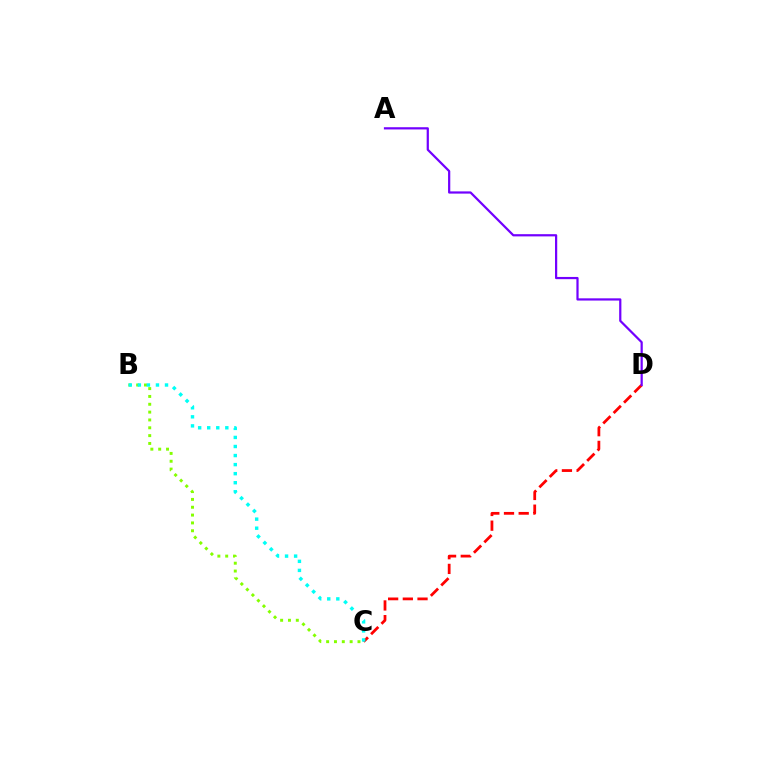{('C', 'D'): [{'color': '#ff0000', 'line_style': 'dashed', 'thickness': 2.0}], ('B', 'C'): [{'color': '#84ff00', 'line_style': 'dotted', 'thickness': 2.13}, {'color': '#00fff6', 'line_style': 'dotted', 'thickness': 2.46}], ('A', 'D'): [{'color': '#7200ff', 'line_style': 'solid', 'thickness': 1.6}]}